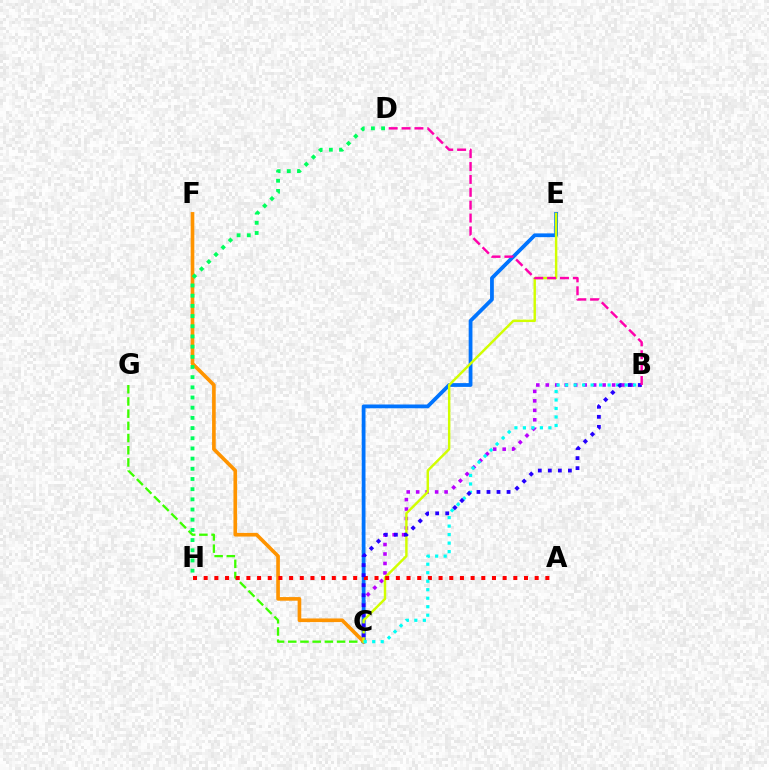{('C', 'G'): [{'color': '#3dff00', 'line_style': 'dashed', 'thickness': 1.66}], ('B', 'C'): [{'color': '#b900ff', 'line_style': 'dotted', 'thickness': 2.57}, {'color': '#00fff6', 'line_style': 'dotted', 'thickness': 2.31}, {'color': '#2500ff', 'line_style': 'dotted', 'thickness': 2.72}], ('C', 'E'): [{'color': '#0074ff', 'line_style': 'solid', 'thickness': 2.72}, {'color': '#d1ff00', 'line_style': 'solid', 'thickness': 1.75}], ('C', 'F'): [{'color': '#ff9400', 'line_style': 'solid', 'thickness': 2.62}], ('A', 'H'): [{'color': '#ff0000', 'line_style': 'dotted', 'thickness': 2.9}], ('B', 'D'): [{'color': '#ff00ac', 'line_style': 'dashed', 'thickness': 1.75}], ('D', 'H'): [{'color': '#00ff5c', 'line_style': 'dotted', 'thickness': 2.77}]}